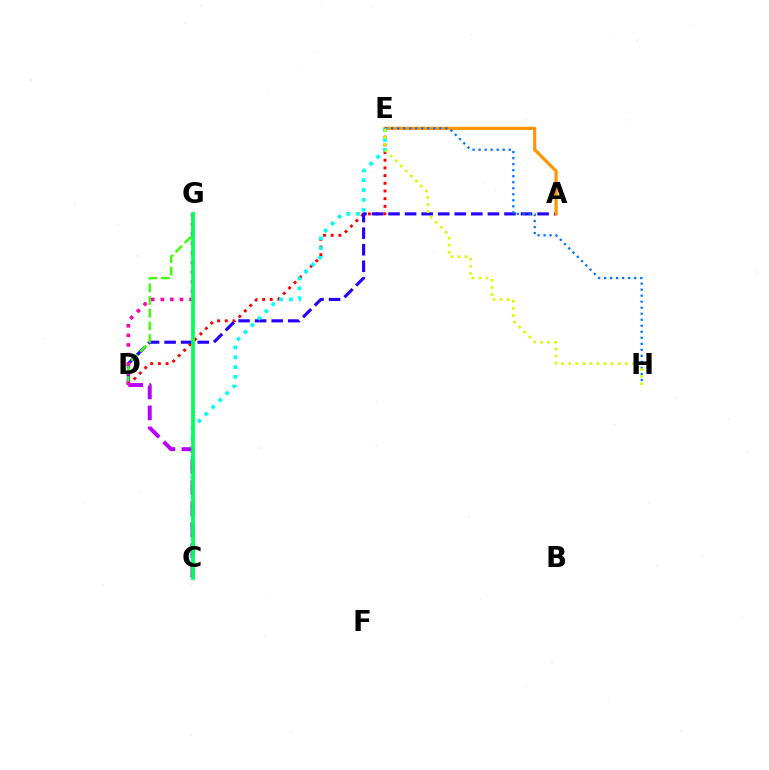{('D', 'E'): [{'color': '#ff0000', 'line_style': 'dotted', 'thickness': 2.09}], ('A', 'D'): [{'color': '#2500ff', 'line_style': 'dashed', 'thickness': 2.25}], ('A', 'E'): [{'color': '#ff9400', 'line_style': 'solid', 'thickness': 2.29}], ('E', 'H'): [{'color': '#0074ff', 'line_style': 'dotted', 'thickness': 1.64}, {'color': '#d1ff00', 'line_style': 'dotted', 'thickness': 1.92}], ('C', 'E'): [{'color': '#00fff6', 'line_style': 'dotted', 'thickness': 2.67}], ('D', 'G'): [{'color': '#3dff00', 'line_style': 'dashed', 'thickness': 1.73}, {'color': '#ff00ac', 'line_style': 'dotted', 'thickness': 2.6}], ('C', 'D'): [{'color': '#b900ff', 'line_style': 'dashed', 'thickness': 2.85}], ('C', 'G'): [{'color': '#00ff5c', 'line_style': 'solid', 'thickness': 2.67}]}